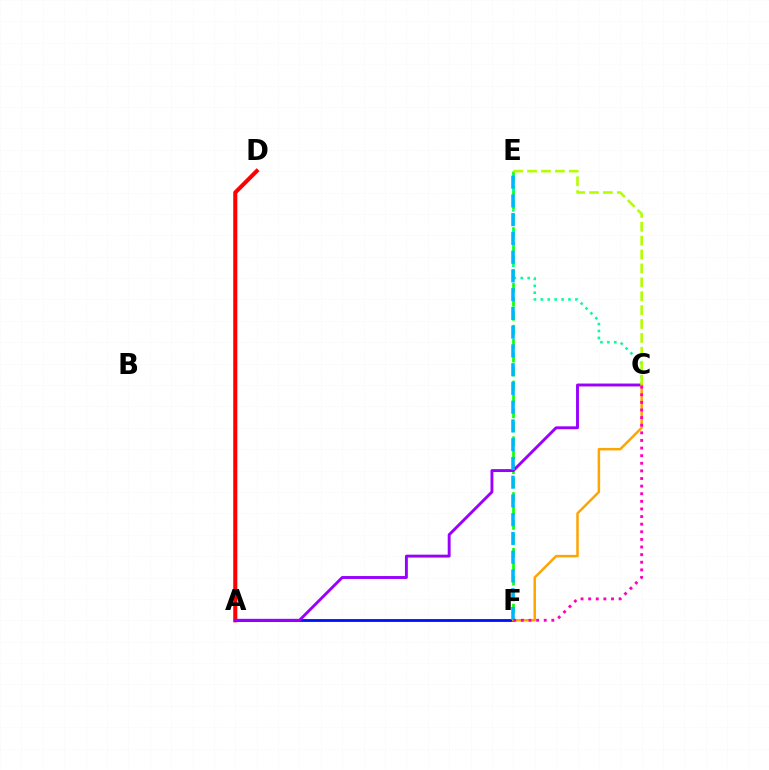{('E', 'F'): [{'color': '#08ff00', 'line_style': 'dashed', 'thickness': 1.89}, {'color': '#00b5ff', 'line_style': 'dashed', 'thickness': 2.55}], ('A', 'D'): [{'color': '#ff0000', 'line_style': 'solid', 'thickness': 2.93}], ('A', 'F'): [{'color': '#0010ff', 'line_style': 'solid', 'thickness': 2.03}], ('A', 'C'): [{'color': '#9b00ff', 'line_style': 'solid', 'thickness': 2.09}], ('C', 'E'): [{'color': '#00ff9d', 'line_style': 'dotted', 'thickness': 1.88}, {'color': '#b3ff00', 'line_style': 'dashed', 'thickness': 1.89}], ('C', 'F'): [{'color': '#ffa500', 'line_style': 'solid', 'thickness': 1.79}, {'color': '#ff00bd', 'line_style': 'dotted', 'thickness': 2.07}]}